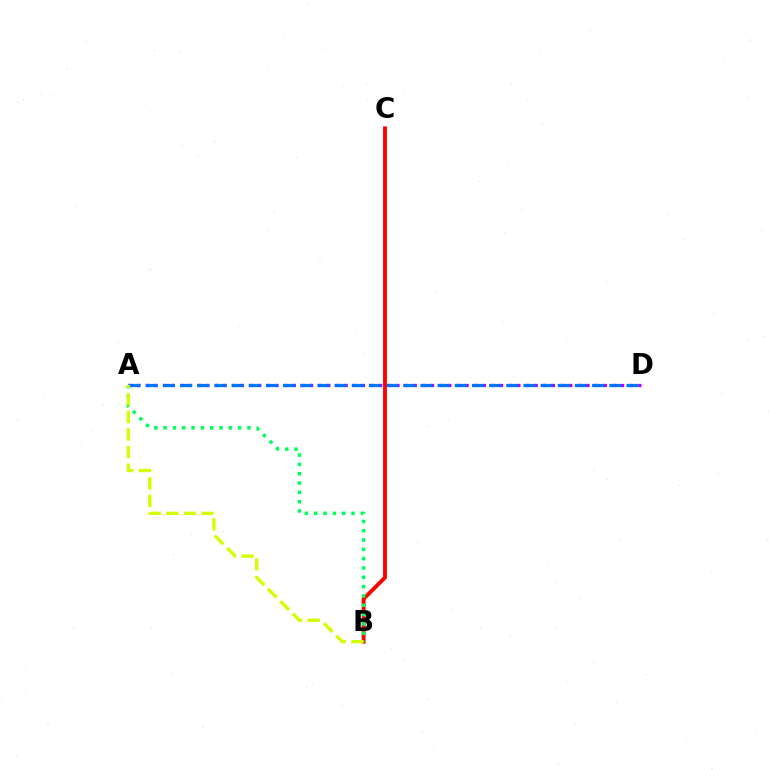{('A', 'D'): [{'color': '#b900ff', 'line_style': 'dotted', 'thickness': 2.35}, {'color': '#0074ff', 'line_style': 'dashed', 'thickness': 2.33}], ('B', 'C'): [{'color': '#ff0000', 'line_style': 'solid', 'thickness': 2.79}], ('A', 'B'): [{'color': '#00ff5c', 'line_style': 'dotted', 'thickness': 2.53}, {'color': '#d1ff00', 'line_style': 'dashed', 'thickness': 2.38}]}